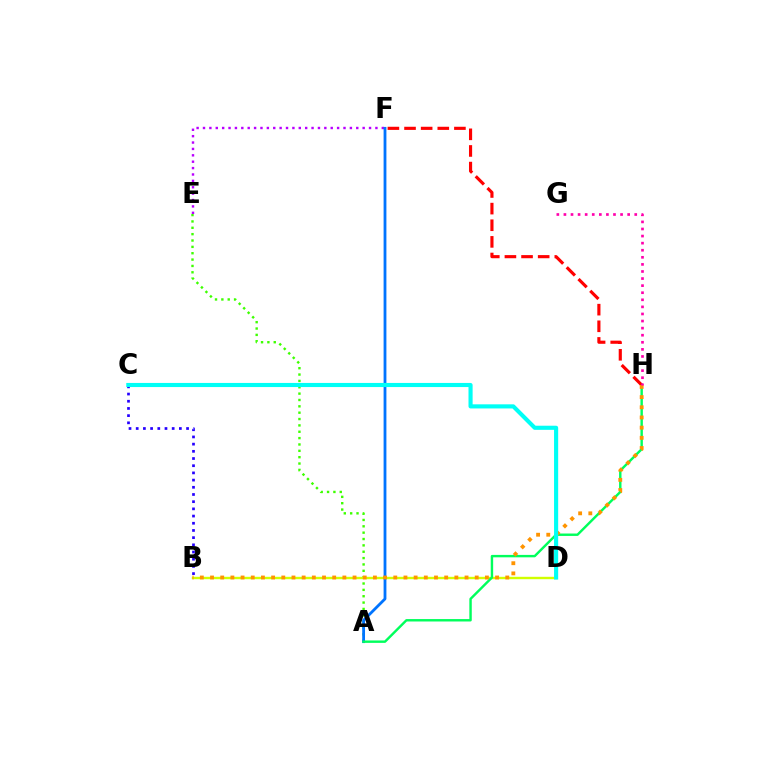{('A', 'E'): [{'color': '#3dff00', 'line_style': 'dotted', 'thickness': 1.73}], ('E', 'F'): [{'color': '#b900ff', 'line_style': 'dotted', 'thickness': 1.74}], ('B', 'C'): [{'color': '#2500ff', 'line_style': 'dotted', 'thickness': 1.95}], ('B', 'D'): [{'color': '#d1ff00', 'line_style': 'solid', 'thickness': 1.72}], ('A', 'F'): [{'color': '#0074ff', 'line_style': 'solid', 'thickness': 2.02}], ('A', 'H'): [{'color': '#00ff5c', 'line_style': 'solid', 'thickness': 1.74}], ('F', 'H'): [{'color': '#ff0000', 'line_style': 'dashed', 'thickness': 2.26}], ('B', 'H'): [{'color': '#ff9400', 'line_style': 'dotted', 'thickness': 2.77}], ('C', 'D'): [{'color': '#00fff6', 'line_style': 'solid', 'thickness': 2.96}], ('G', 'H'): [{'color': '#ff00ac', 'line_style': 'dotted', 'thickness': 1.92}]}